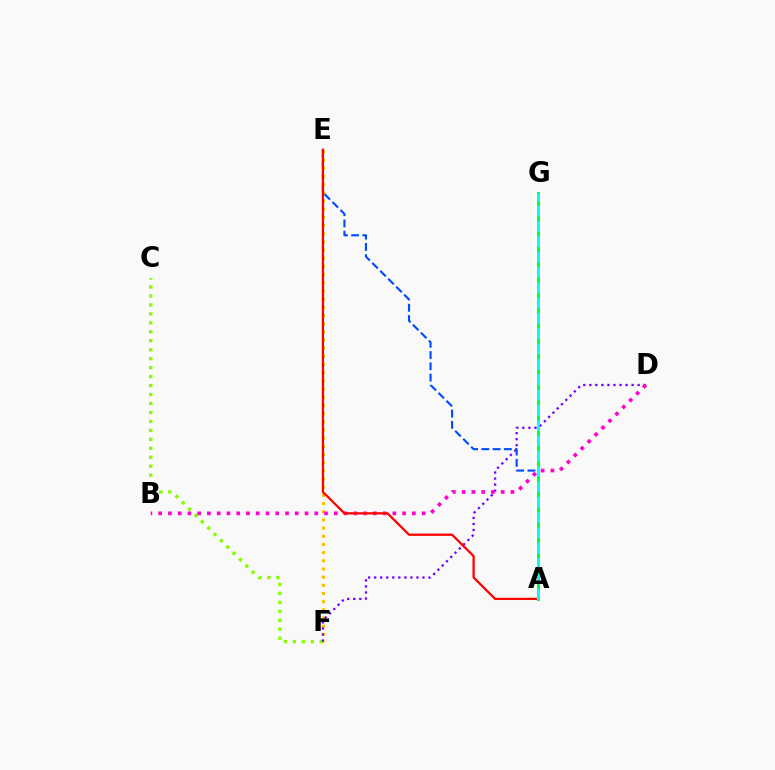{('E', 'F'): [{'color': '#ffbd00', 'line_style': 'dotted', 'thickness': 2.22}], ('C', 'F'): [{'color': '#84ff00', 'line_style': 'dotted', 'thickness': 2.43}], ('D', 'F'): [{'color': '#7200ff', 'line_style': 'dotted', 'thickness': 1.64}], ('A', 'E'): [{'color': '#004bff', 'line_style': 'dashed', 'thickness': 1.53}, {'color': '#ff0000', 'line_style': 'solid', 'thickness': 1.63}], ('B', 'D'): [{'color': '#ff00cf', 'line_style': 'dotted', 'thickness': 2.65}], ('A', 'G'): [{'color': '#00ff39', 'line_style': 'solid', 'thickness': 2.15}, {'color': '#00fff6', 'line_style': 'dashed', 'thickness': 2.08}]}